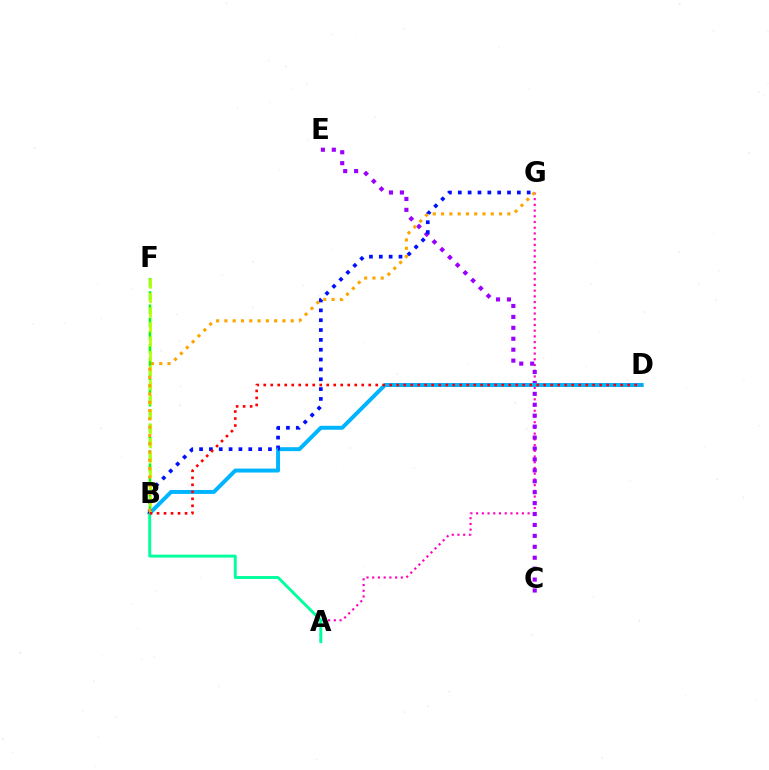{('B', 'F'): [{'color': '#08ff00', 'line_style': 'dashed', 'thickness': 1.8}, {'color': '#b3ff00', 'line_style': 'dashed', 'thickness': 1.97}], ('A', 'G'): [{'color': '#ff00bd', 'line_style': 'dotted', 'thickness': 1.55}], ('C', 'E'): [{'color': '#9b00ff', 'line_style': 'dotted', 'thickness': 2.97}], ('B', 'D'): [{'color': '#00b5ff', 'line_style': 'solid', 'thickness': 2.85}, {'color': '#ff0000', 'line_style': 'dotted', 'thickness': 1.9}], ('A', 'B'): [{'color': '#00ff9d', 'line_style': 'solid', 'thickness': 2.1}], ('B', 'G'): [{'color': '#0010ff', 'line_style': 'dotted', 'thickness': 2.67}, {'color': '#ffa500', 'line_style': 'dotted', 'thickness': 2.25}]}